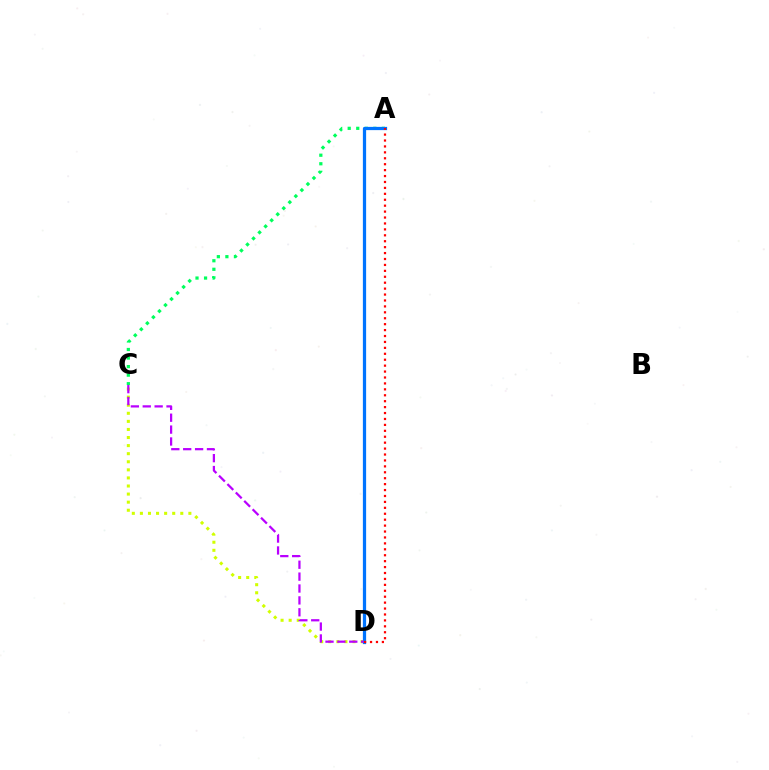{('C', 'D'): [{'color': '#d1ff00', 'line_style': 'dotted', 'thickness': 2.19}, {'color': '#b900ff', 'line_style': 'dashed', 'thickness': 1.62}], ('A', 'C'): [{'color': '#00ff5c', 'line_style': 'dotted', 'thickness': 2.32}], ('A', 'D'): [{'color': '#0074ff', 'line_style': 'solid', 'thickness': 2.34}, {'color': '#ff0000', 'line_style': 'dotted', 'thickness': 1.61}]}